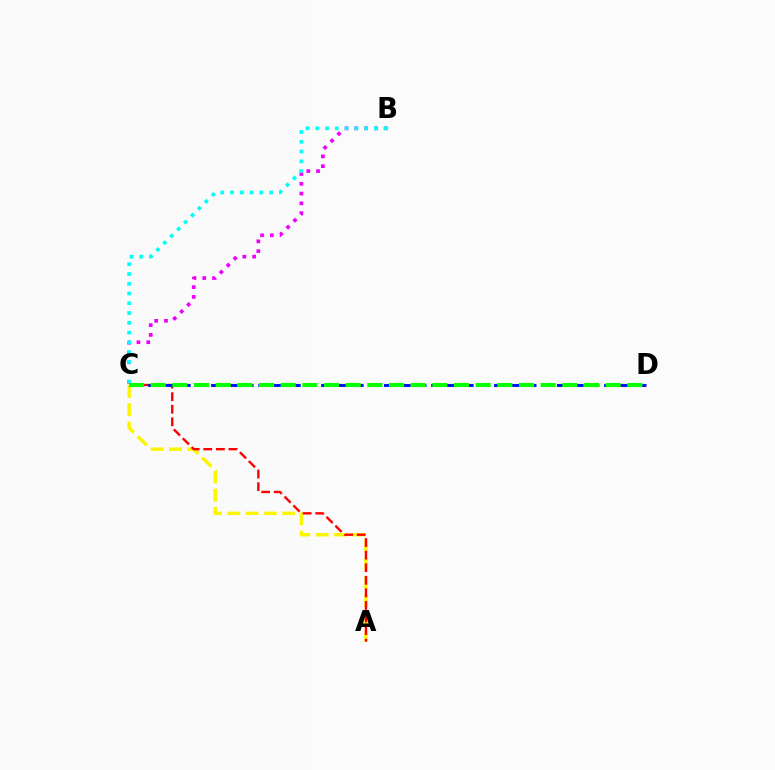{('A', 'C'): [{'color': '#fcf500', 'line_style': 'dashed', 'thickness': 2.49}, {'color': '#ff0000', 'line_style': 'dashed', 'thickness': 1.71}], ('C', 'D'): [{'color': '#0010ff', 'line_style': 'dashed', 'thickness': 2.14}, {'color': '#08ff00', 'line_style': 'dashed', 'thickness': 2.94}], ('B', 'C'): [{'color': '#ee00ff', 'line_style': 'dotted', 'thickness': 2.66}, {'color': '#00fff6', 'line_style': 'dotted', 'thickness': 2.66}]}